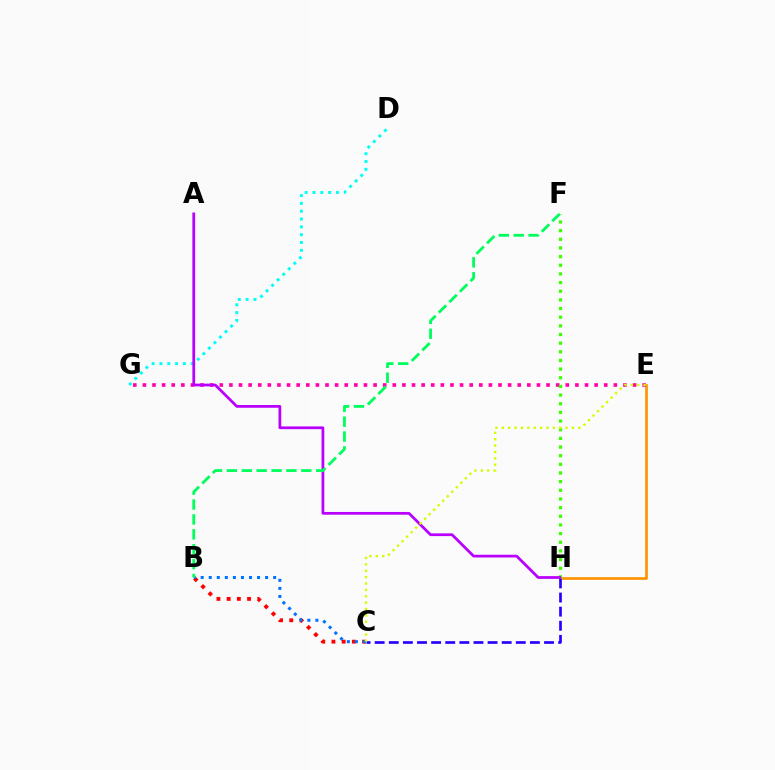{('E', 'H'): [{'color': '#ff9400', 'line_style': 'solid', 'thickness': 1.95}], ('C', 'H'): [{'color': '#2500ff', 'line_style': 'dashed', 'thickness': 1.92}], ('B', 'C'): [{'color': '#ff0000', 'line_style': 'dotted', 'thickness': 2.77}, {'color': '#0074ff', 'line_style': 'dotted', 'thickness': 2.19}], ('D', 'G'): [{'color': '#00fff6', 'line_style': 'dotted', 'thickness': 2.13}], ('E', 'G'): [{'color': '#ff00ac', 'line_style': 'dotted', 'thickness': 2.61}], ('F', 'H'): [{'color': '#3dff00', 'line_style': 'dotted', 'thickness': 2.35}], ('A', 'H'): [{'color': '#b900ff', 'line_style': 'solid', 'thickness': 1.98}], ('C', 'E'): [{'color': '#d1ff00', 'line_style': 'dotted', 'thickness': 1.73}], ('B', 'F'): [{'color': '#00ff5c', 'line_style': 'dashed', 'thickness': 2.02}]}